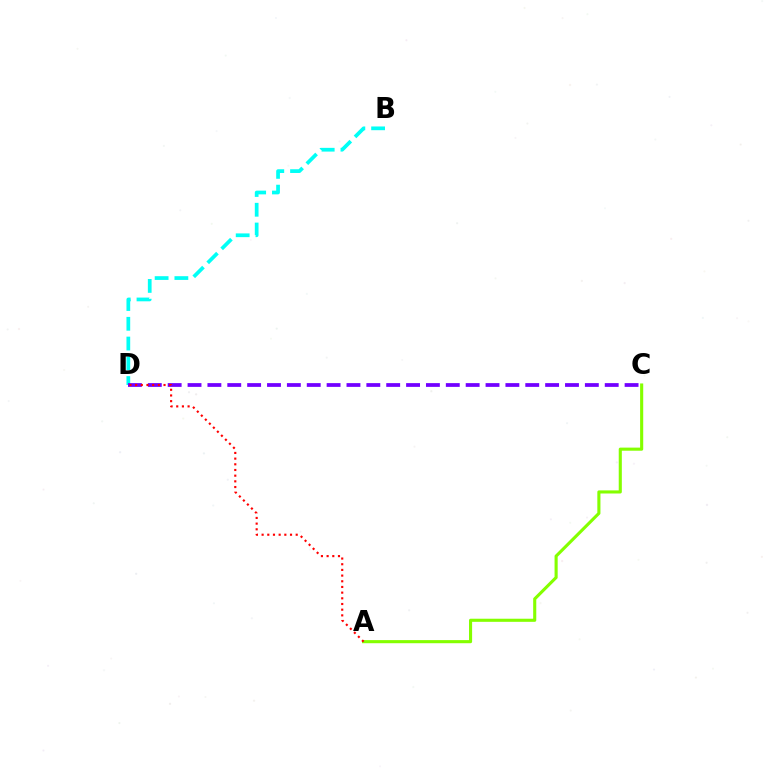{('A', 'C'): [{'color': '#84ff00', 'line_style': 'solid', 'thickness': 2.23}], ('B', 'D'): [{'color': '#00fff6', 'line_style': 'dashed', 'thickness': 2.68}], ('C', 'D'): [{'color': '#7200ff', 'line_style': 'dashed', 'thickness': 2.7}], ('A', 'D'): [{'color': '#ff0000', 'line_style': 'dotted', 'thickness': 1.54}]}